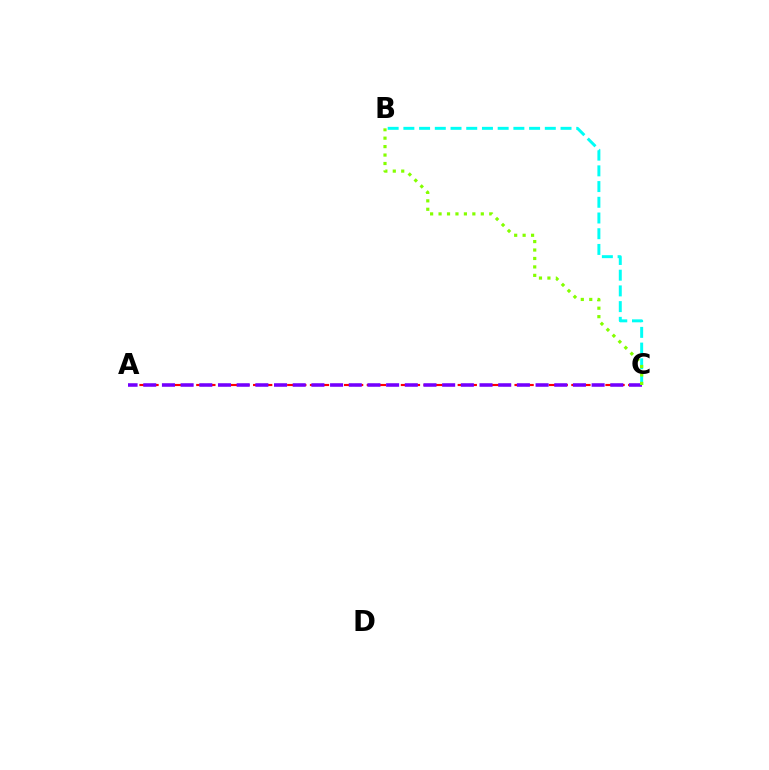{('A', 'C'): [{'color': '#ff0000', 'line_style': 'dashed', 'thickness': 1.54}, {'color': '#7200ff', 'line_style': 'dashed', 'thickness': 2.54}], ('B', 'C'): [{'color': '#00fff6', 'line_style': 'dashed', 'thickness': 2.13}, {'color': '#84ff00', 'line_style': 'dotted', 'thickness': 2.3}]}